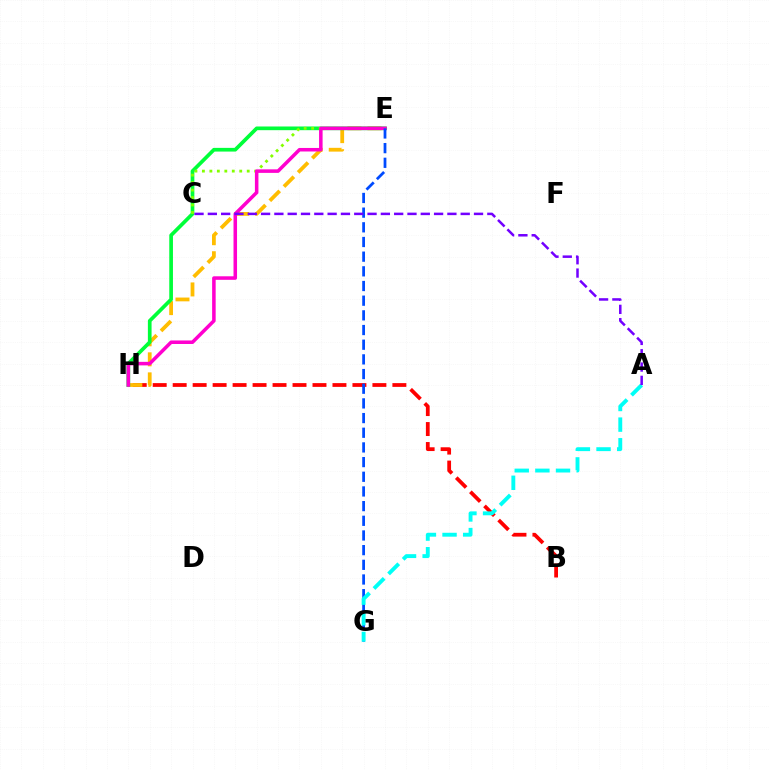{('B', 'H'): [{'color': '#ff0000', 'line_style': 'dashed', 'thickness': 2.71}], ('E', 'H'): [{'color': '#ffbd00', 'line_style': 'dashed', 'thickness': 2.72}, {'color': '#00ff39', 'line_style': 'solid', 'thickness': 2.66}, {'color': '#ff00cf', 'line_style': 'solid', 'thickness': 2.54}], ('C', 'E'): [{'color': '#84ff00', 'line_style': 'dotted', 'thickness': 2.03}], ('E', 'G'): [{'color': '#004bff', 'line_style': 'dashed', 'thickness': 1.99}], ('A', 'G'): [{'color': '#00fff6', 'line_style': 'dashed', 'thickness': 2.8}], ('A', 'C'): [{'color': '#7200ff', 'line_style': 'dashed', 'thickness': 1.81}]}